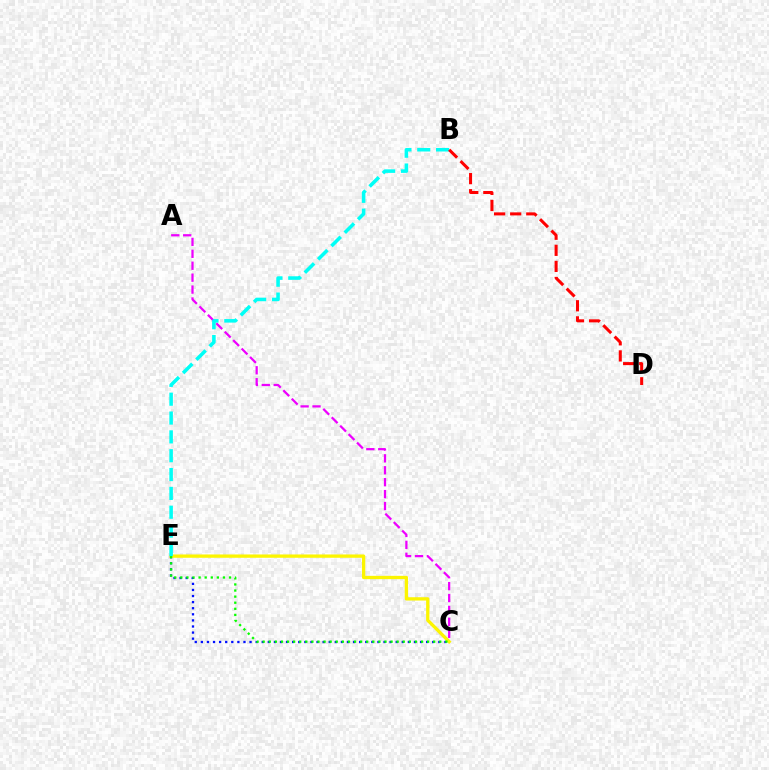{('C', 'E'): [{'color': '#0010ff', 'line_style': 'dotted', 'thickness': 1.65}, {'color': '#fcf500', 'line_style': 'solid', 'thickness': 2.38}, {'color': '#08ff00', 'line_style': 'dotted', 'thickness': 1.65}], ('A', 'C'): [{'color': '#ee00ff', 'line_style': 'dashed', 'thickness': 1.62}], ('B', 'E'): [{'color': '#00fff6', 'line_style': 'dashed', 'thickness': 2.56}], ('B', 'D'): [{'color': '#ff0000', 'line_style': 'dashed', 'thickness': 2.18}]}